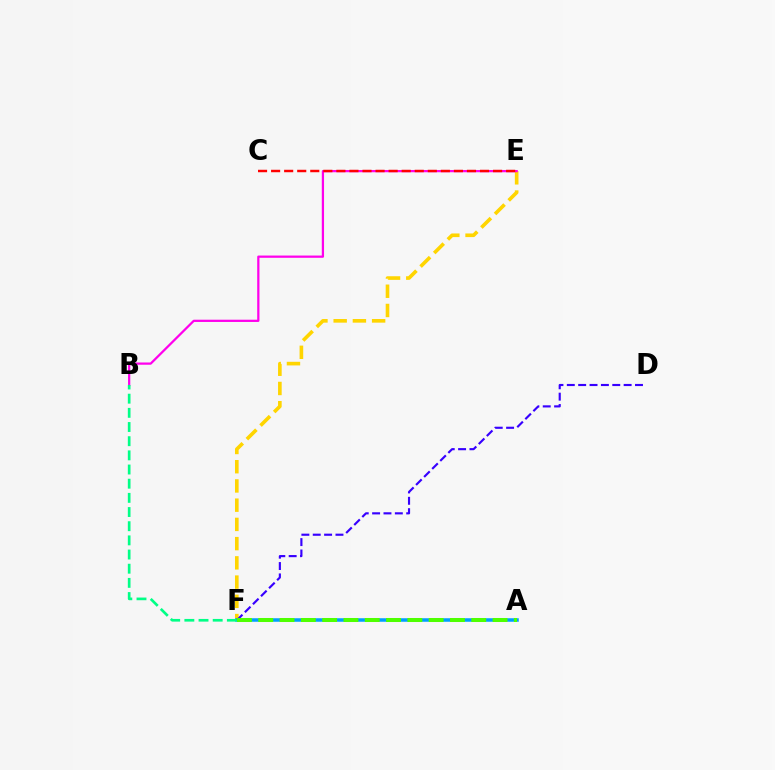{('E', 'F'): [{'color': '#ffd500', 'line_style': 'dashed', 'thickness': 2.61}], ('A', 'F'): [{'color': '#009eff', 'line_style': 'solid', 'thickness': 2.53}, {'color': '#4fff00', 'line_style': 'dashed', 'thickness': 2.89}], ('B', 'E'): [{'color': '#ff00ed', 'line_style': 'solid', 'thickness': 1.62}], ('D', 'F'): [{'color': '#3700ff', 'line_style': 'dashed', 'thickness': 1.54}], ('C', 'E'): [{'color': '#ff0000', 'line_style': 'dashed', 'thickness': 1.77}], ('B', 'F'): [{'color': '#00ff86', 'line_style': 'dashed', 'thickness': 1.92}]}